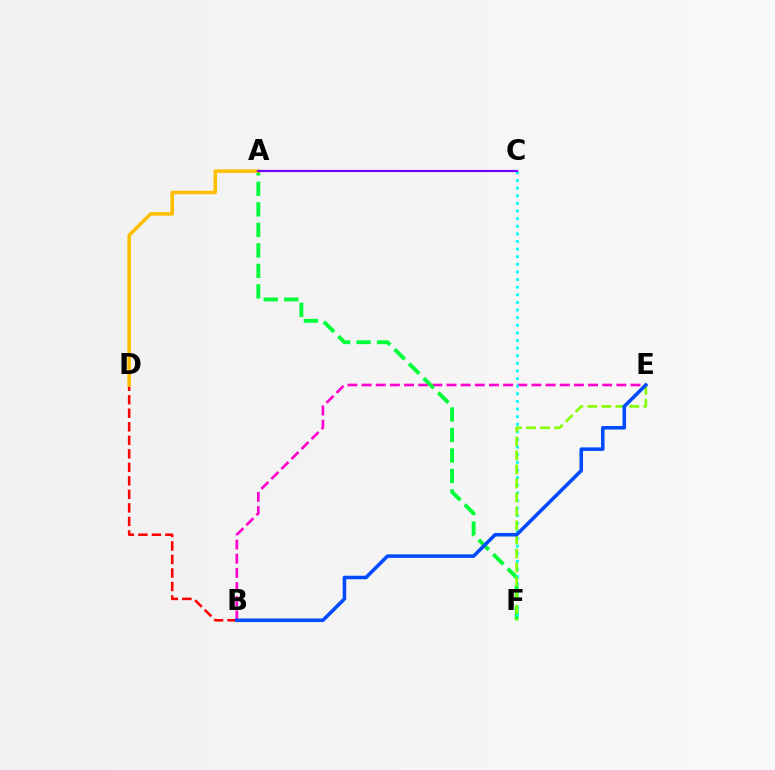{('B', 'E'): [{'color': '#ff00cf', 'line_style': 'dashed', 'thickness': 1.92}, {'color': '#004bff', 'line_style': 'solid', 'thickness': 2.55}], ('A', 'F'): [{'color': '#00ff39', 'line_style': 'dashed', 'thickness': 2.79}], ('C', 'F'): [{'color': '#00fff6', 'line_style': 'dotted', 'thickness': 2.07}], ('E', 'F'): [{'color': '#84ff00', 'line_style': 'dashed', 'thickness': 1.9}], ('B', 'D'): [{'color': '#ff0000', 'line_style': 'dashed', 'thickness': 1.84}], ('A', 'D'): [{'color': '#ffbd00', 'line_style': 'solid', 'thickness': 2.53}], ('A', 'C'): [{'color': '#7200ff', 'line_style': 'solid', 'thickness': 1.57}]}